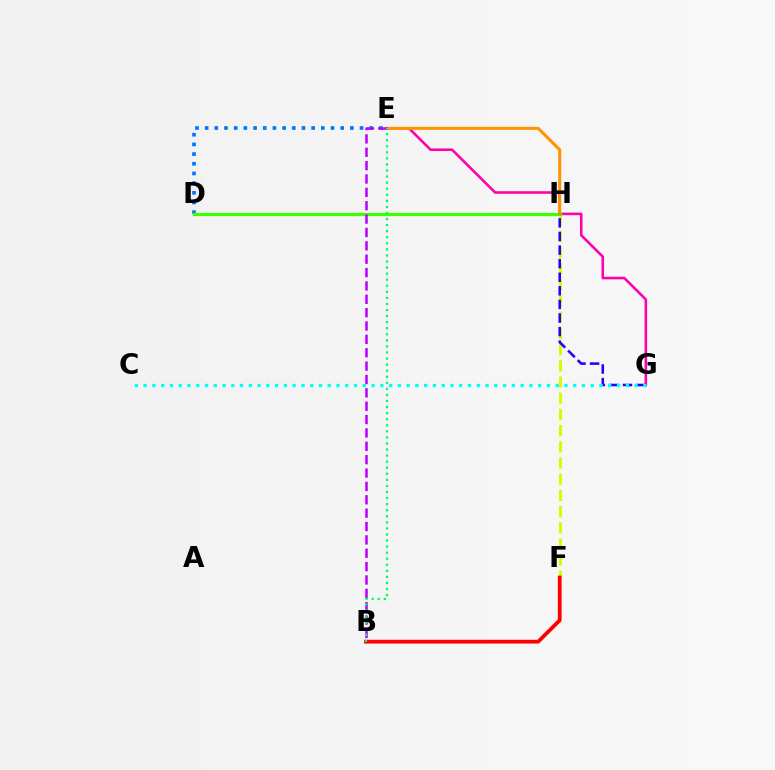{('D', 'E'): [{'color': '#0074ff', 'line_style': 'dotted', 'thickness': 2.63}], ('E', 'G'): [{'color': '#ff00ac', 'line_style': 'solid', 'thickness': 1.86}], ('F', 'H'): [{'color': '#d1ff00', 'line_style': 'dashed', 'thickness': 2.2}], ('D', 'H'): [{'color': '#3dff00', 'line_style': 'solid', 'thickness': 2.33}], ('E', 'H'): [{'color': '#ff9400', 'line_style': 'solid', 'thickness': 2.2}], ('G', 'H'): [{'color': '#2500ff', 'line_style': 'dashed', 'thickness': 1.84}], ('B', 'E'): [{'color': '#b900ff', 'line_style': 'dashed', 'thickness': 1.82}, {'color': '#00ff5c', 'line_style': 'dotted', 'thickness': 1.65}], ('B', 'F'): [{'color': '#ff0000', 'line_style': 'solid', 'thickness': 2.72}], ('C', 'G'): [{'color': '#00fff6', 'line_style': 'dotted', 'thickness': 2.38}]}